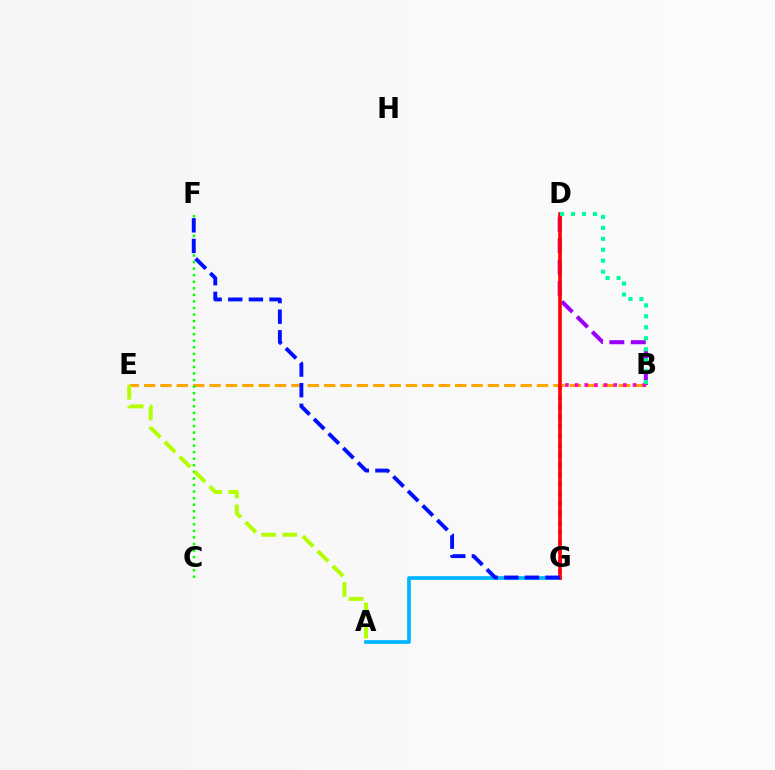{('B', 'E'): [{'color': '#ffa500', 'line_style': 'dashed', 'thickness': 2.22}], ('C', 'F'): [{'color': '#08ff00', 'line_style': 'dotted', 'thickness': 1.78}], ('B', 'D'): [{'color': '#9b00ff', 'line_style': 'dashed', 'thickness': 2.91}, {'color': '#00ff9d', 'line_style': 'dotted', 'thickness': 2.98}], ('B', 'G'): [{'color': '#ff00bd', 'line_style': 'dotted', 'thickness': 2.62}], ('A', 'E'): [{'color': '#b3ff00', 'line_style': 'dashed', 'thickness': 2.86}], ('A', 'G'): [{'color': '#00b5ff', 'line_style': 'solid', 'thickness': 2.66}], ('D', 'G'): [{'color': '#ff0000', 'line_style': 'solid', 'thickness': 2.58}], ('F', 'G'): [{'color': '#0010ff', 'line_style': 'dashed', 'thickness': 2.8}]}